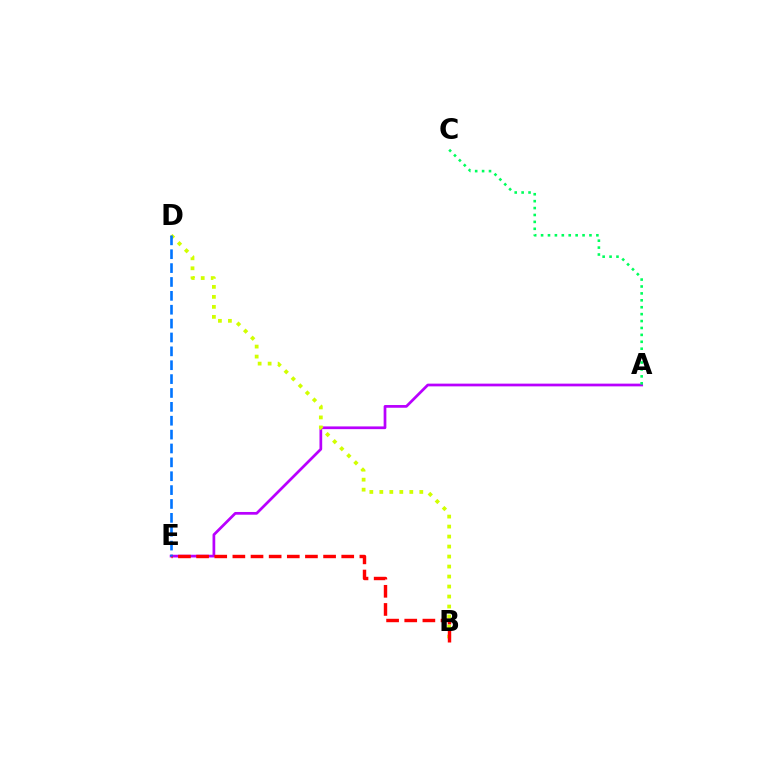{('A', 'E'): [{'color': '#b900ff', 'line_style': 'solid', 'thickness': 1.96}], ('B', 'D'): [{'color': '#d1ff00', 'line_style': 'dotted', 'thickness': 2.72}], ('B', 'E'): [{'color': '#ff0000', 'line_style': 'dashed', 'thickness': 2.46}], ('D', 'E'): [{'color': '#0074ff', 'line_style': 'dashed', 'thickness': 1.88}], ('A', 'C'): [{'color': '#00ff5c', 'line_style': 'dotted', 'thickness': 1.88}]}